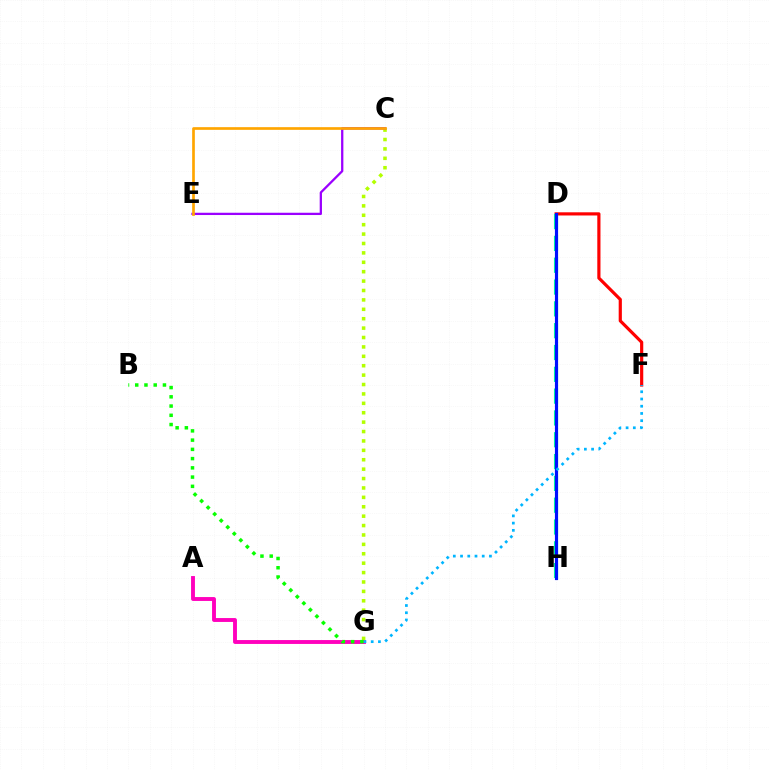{('C', 'G'): [{'color': '#b3ff00', 'line_style': 'dotted', 'thickness': 2.55}], ('D', 'F'): [{'color': '#ff0000', 'line_style': 'solid', 'thickness': 2.29}], ('A', 'G'): [{'color': '#ff00bd', 'line_style': 'solid', 'thickness': 2.79}], ('D', 'H'): [{'color': '#00ff9d', 'line_style': 'dashed', 'thickness': 2.96}, {'color': '#0010ff', 'line_style': 'solid', 'thickness': 2.28}], ('C', 'E'): [{'color': '#9b00ff', 'line_style': 'solid', 'thickness': 1.64}, {'color': '#ffa500', 'line_style': 'solid', 'thickness': 1.93}], ('F', 'G'): [{'color': '#00b5ff', 'line_style': 'dotted', 'thickness': 1.96}], ('B', 'G'): [{'color': '#08ff00', 'line_style': 'dotted', 'thickness': 2.51}]}